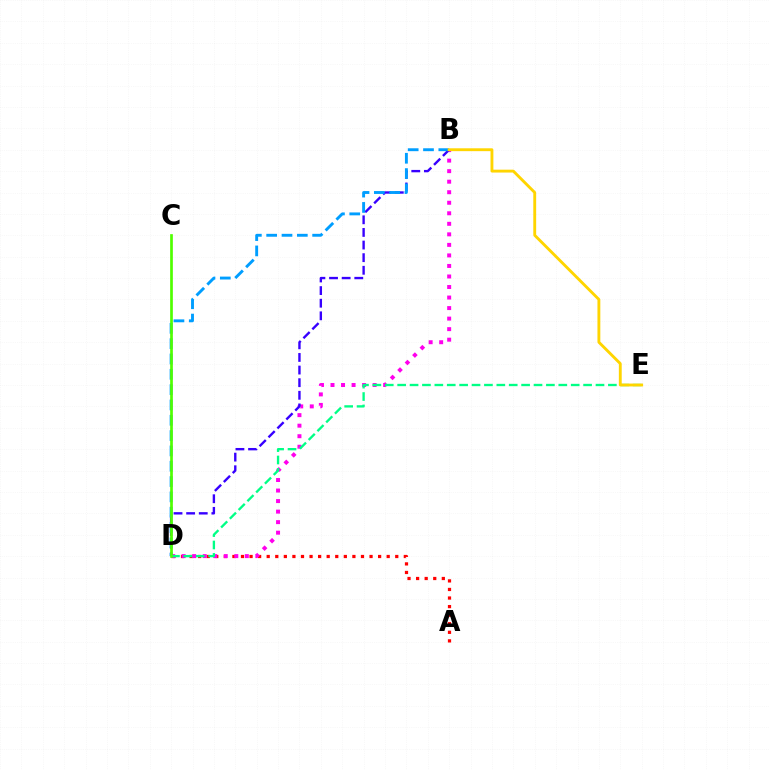{('A', 'D'): [{'color': '#ff0000', 'line_style': 'dotted', 'thickness': 2.33}], ('B', 'D'): [{'color': '#ff00ed', 'line_style': 'dotted', 'thickness': 2.86}, {'color': '#3700ff', 'line_style': 'dashed', 'thickness': 1.71}, {'color': '#009eff', 'line_style': 'dashed', 'thickness': 2.08}], ('D', 'E'): [{'color': '#00ff86', 'line_style': 'dashed', 'thickness': 1.68}], ('B', 'E'): [{'color': '#ffd500', 'line_style': 'solid', 'thickness': 2.07}], ('C', 'D'): [{'color': '#4fff00', 'line_style': 'solid', 'thickness': 1.94}]}